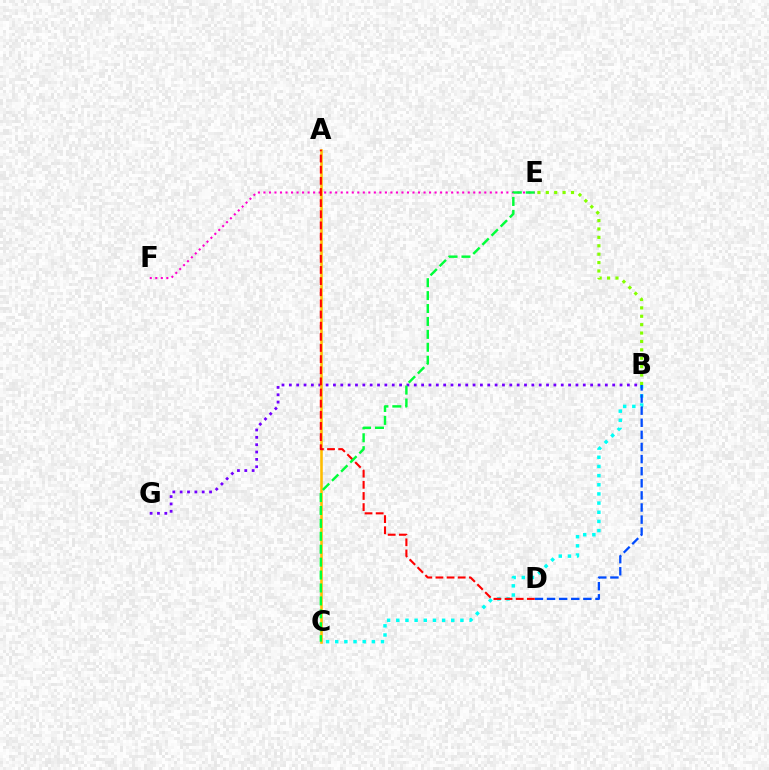{('B', 'E'): [{'color': '#84ff00', 'line_style': 'dotted', 'thickness': 2.28}], ('B', 'G'): [{'color': '#7200ff', 'line_style': 'dotted', 'thickness': 2.0}], ('E', 'F'): [{'color': '#ff00cf', 'line_style': 'dotted', 'thickness': 1.5}], ('B', 'C'): [{'color': '#00fff6', 'line_style': 'dotted', 'thickness': 2.49}], ('A', 'C'): [{'color': '#ffbd00', 'line_style': 'solid', 'thickness': 1.86}], ('B', 'D'): [{'color': '#004bff', 'line_style': 'dashed', 'thickness': 1.64}], ('A', 'D'): [{'color': '#ff0000', 'line_style': 'dashed', 'thickness': 1.51}], ('C', 'E'): [{'color': '#00ff39', 'line_style': 'dashed', 'thickness': 1.76}]}